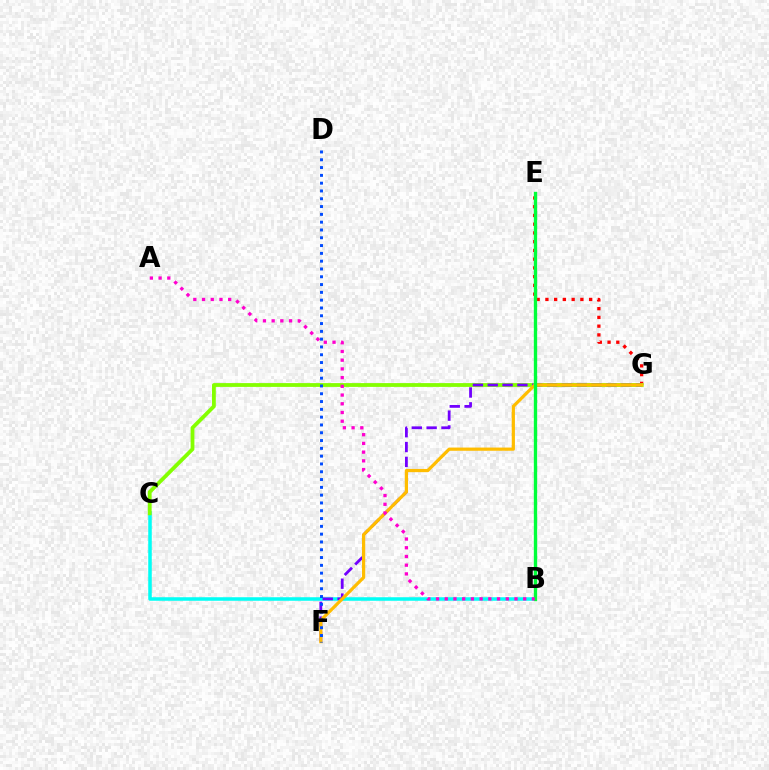{('E', 'G'): [{'color': '#ff0000', 'line_style': 'dotted', 'thickness': 2.38}], ('B', 'C'): [{'color': '#00fff6', 'line_style': 'solid', 'thickness': 2.53}], ('C', 'G'): [{'color': '#84ff00', 'line_style': 'solid', 'thickness': 2.73}], ('F', 'G'): [{'color': '#7200ff', 'line_style': 'dashed', 'thickness': 2.02}, {'color': '#ffbd00', 'line_style': 'solid', 'thickness': 2.31}], ('D', 'F'): [{'color': '#004bff', 'line_style': 'dotted', 'thickness': 2.12}], ('B', 'E'): [{'color': '#00ff39', 'line_style': 'solid', 'thickness': 2.41}], ('A', 'B'): [{'color': '#ff00cf', 'line_style': 'dotted', 'thickness': 2.37}]}